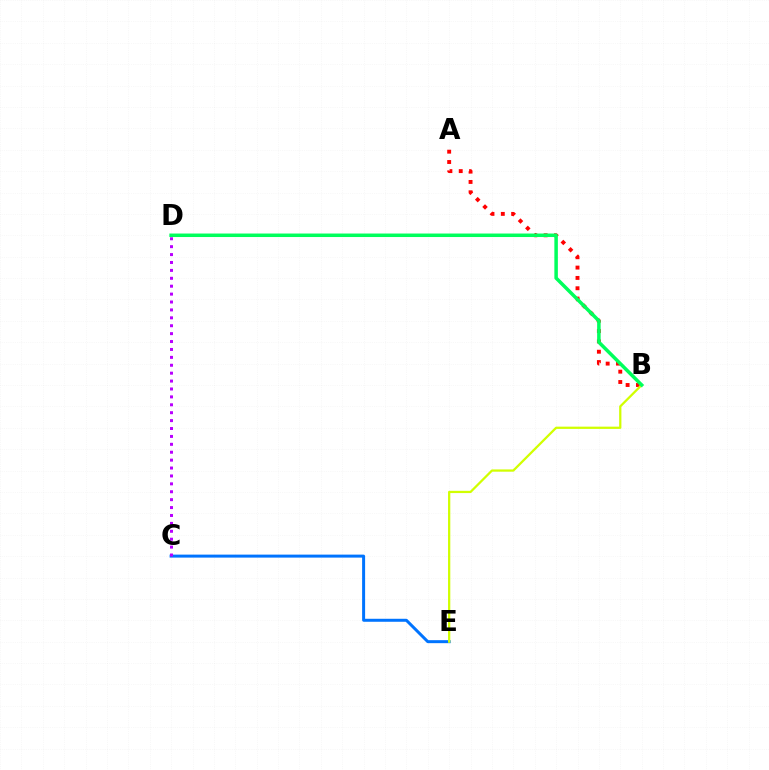{('A', 'B'): [{'color': '#ff0000', 'line_style': 'dotted', 'thickness': 2.81}], ('C', 'E'): [{'color': '#0074ff', 'line_style': 'solid', 'thickness': 2.15}], ('C', 'D'): [{'color': '#b900ff', 'line_style': 'dotted', 'thickness': 2.15}], ('B', 'E'): [{'color': '#d1ff00', 'line_style': 'solid', 'thickness': 1.63}], ('B', 'D'): [{'color': '#00ff5c', 'line_style': 'solid', 'thickness': 2.52}]}